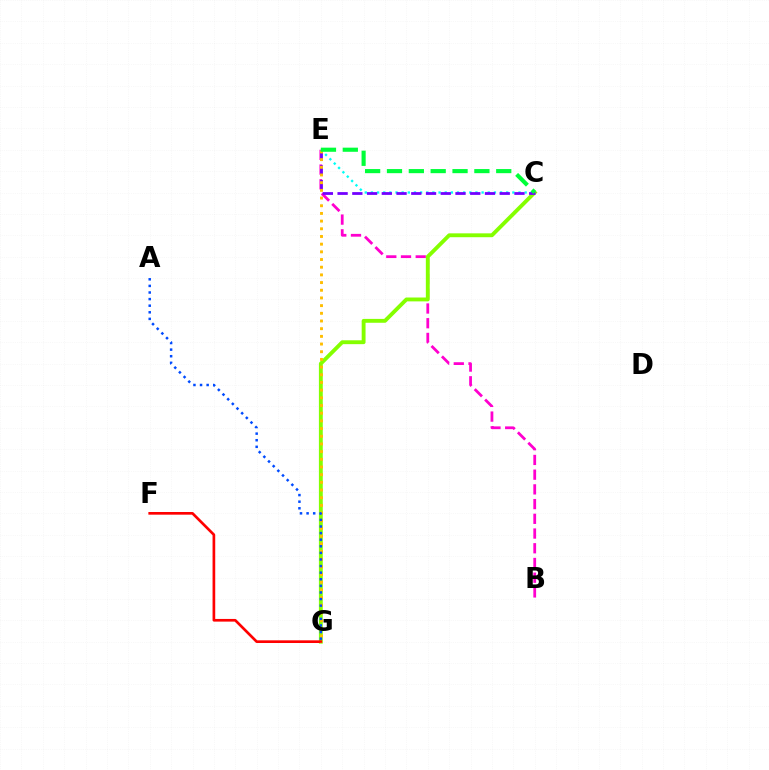{('B', 'E'): [{'color': '#ff00cf', 'line_style': 'dashed', 'thickness': 2.0}], ('C', 'E'): [{'color': '#00fff6', 'line_style': 'dotted', 'thickness': 1.67}, {'color': '#7200ff', 'line_style': 'dashed', 'thickness': 2.0}, {'color': '#00ff39', 'line_style': 'dashed', 'thickness': 2.97}], ('C', 'G'): [{'color': '#84ff00', 'line_style': 'solid', 'thickness': 2.79}], ('F', 'G'): [{'color': '#ff0000', 'line_style': 'solid', 'thickness': 1.92}], ('E', 'G'): [{'color': '#ffbd00', 'line_style': 'dotted', 'thickness': 2.09}], ('A', 'G'): [{'color': '#004bff', 'line_style': 'dotted', 'thickness': 1.79}]}